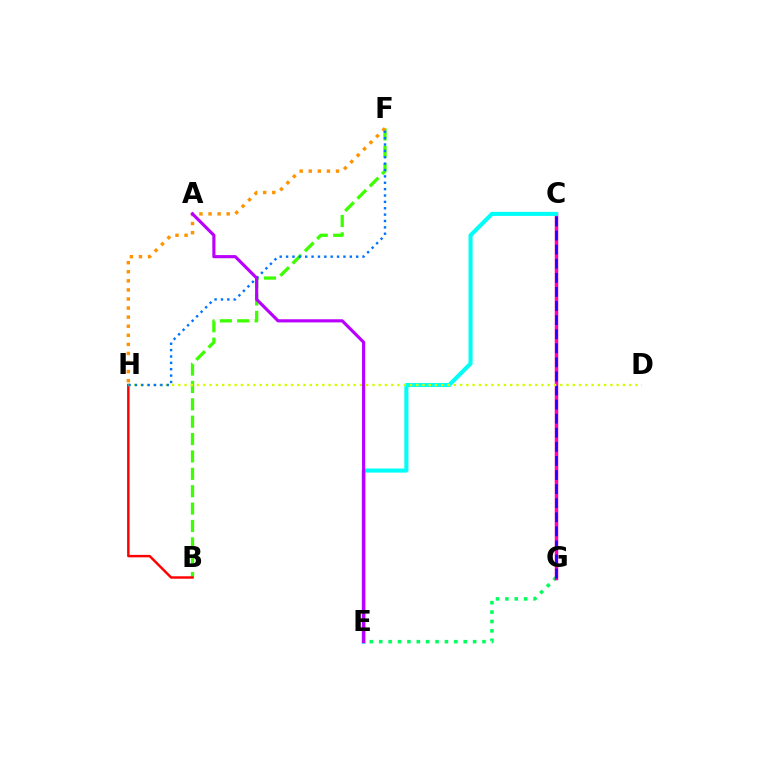{('B', 'F'): [{'color': '#3dff00', 'line_style': 'dashed', 'thickness': 2.36}], ('E', 'G'): [{'color': '#00ff5c', 'line_style': 'dotted', 'thickness': 2.55}], ('C', 'G'): [{'color': '#ff00ac', 'line_style': 'solid', 'thickness': 2.51}, {'color': '#2500ff', 'line_style': 'dashed', 'thickness': 1.91}], ('C', 'E'): [{'color': '#00fff6', 'line_style': 'solid', 'thickness': 2.94}], ('B', 'H'): [{'color': '#ff0000', 'line_style': 'solid', 'thickness': 1.76}], ('D', 'H'): [{'color': '#d1ff00', 'line_style': 'dotted', 'thickness': 1.7}], ('F', 'H'): [{'color': '#ff9400', 'line_style': 'dotted', 'thickness': 2.47}, {'color': '#0074ff', 'line_style': 'dotted', 'thickness': 1.73}], ('A', 'E'): [{'color': '#b900ff', 'line_style': 'solid', 'thickness': 2.26}]}